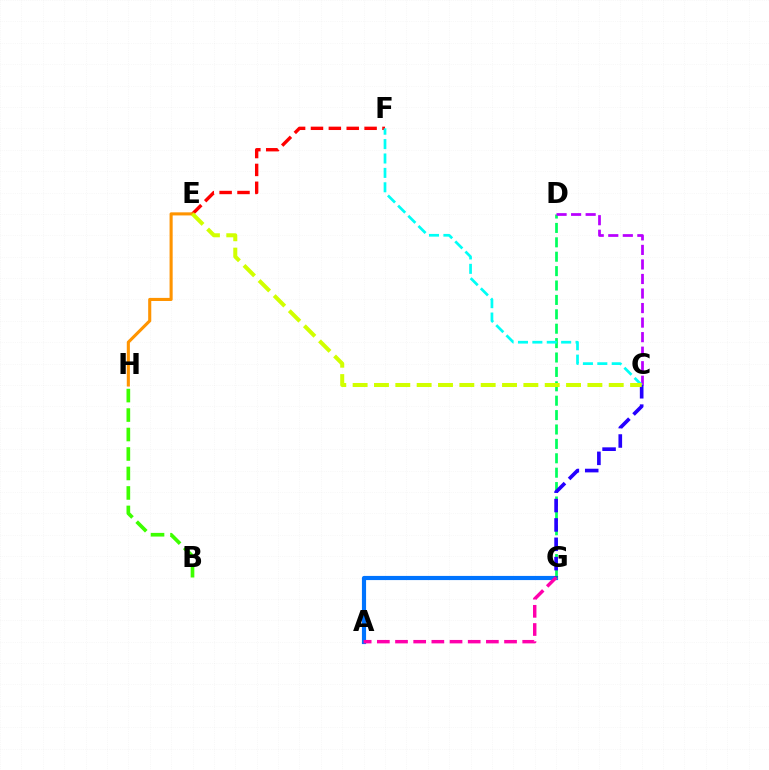{('A', 'G'): [{'color': '#0074ff', 'line_style': 'solid', 'thickness': 2.99}, {'color': '#ff00ac', 'line_style': 'dashed', 'thickness': 2.47}], ('D', 'G'): [{'color': '#00ff5c', 'line_style': 'dashed', 'thickness': 1.96}], ('E', 'F'): [{'color': '#ff0000', 'line_style': 'dashed', 'thickness': 2.43}], ('B', 'H'): [{'color': '#3dff00', 'line_style': 'dashed', 'thickness': 2.65}], ('E', 'H'): [{'color': '#ff9400', 'line_style': 'solid', 'thickness': 2.23}], ('C', 'D'): [{'color': '#b900ff', 'line_style': 'dashed', 'thickness': 1.98}], ('C', 'G'): [{'color': '#2500ff', 'line_style': 'dashed', 'thickness': 2.63}], ('C', 'F'): [{'color': '#00fff6', 'line_style': 'dashed', 'thickness': 1.96}], ('C', 'E'): [{'color': '#d1ff00', 'line_style': 'dashed', 'thickness': 2.9}]}